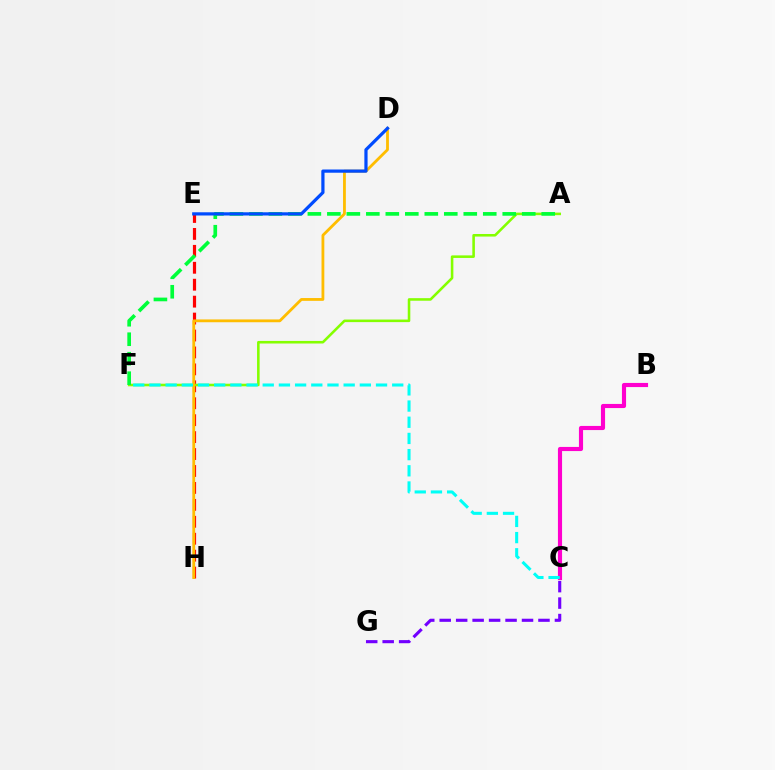{('B', 'C'): [{'color': '#ff00cf', 'line_style': 'solid', 'thickness': 2.97}], ('E', 'H'): [{'color': '#ff0000', 'line_style': 'dashed', 'thickness': 2.3}], ('A', 'F'): [{'color': '#84ff00', 'line_style': 'solid', 'thickness': 1.85}, {'color': '#00ff39', 'line_style': 'dashed', 'thickness': 2.65}], ('D', 'H'): [{'color': '#ffbd00', 'line_style': 'solid', 'thickness': 2.02}], ('D', 'E'): [{'color': '#004bff', 'line_style': 'solid', 'thickness': 2.31}], ('C', 'G'): [{'color': '#7200ff', 'line_style': 'dashed', 'thickness': 2.24}], ('C', 'F'): [{'color': '#00fff6', 'line_style': 'dashed', 'thickness': 2.2}]}